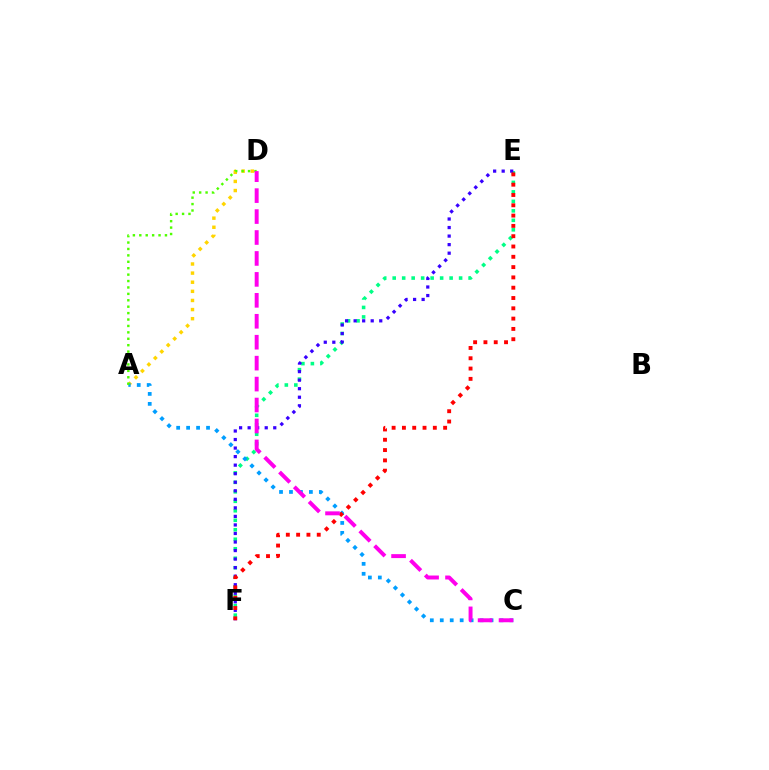{('A', 'D'): [{'color': '#ffd500', 'line_style': 'dotted', 'thickness': 2.48}, {'color': '#4fff00', 'line_style': 'dotted', 'thickness': 1.74}], ('E', 'F'): [{'color': '#00ff86', 'line_style': 'dotted', 'thickness': 2.58}, {'color': '#3700ff', 'line_style': 'dotted', 'thickness': 2.32}, {'color': '#ff0000', 'line_style': 'dotted', 'thickness': 2.8}], ('A', 'C'): [{'color': '#009eff', 'line_style': 'dotted', 'thickness': 2.71}], ('C', 'D'): [{'color': '#ff00ed', 'line_style': 'dashed', 'thickness': 2.84}]}